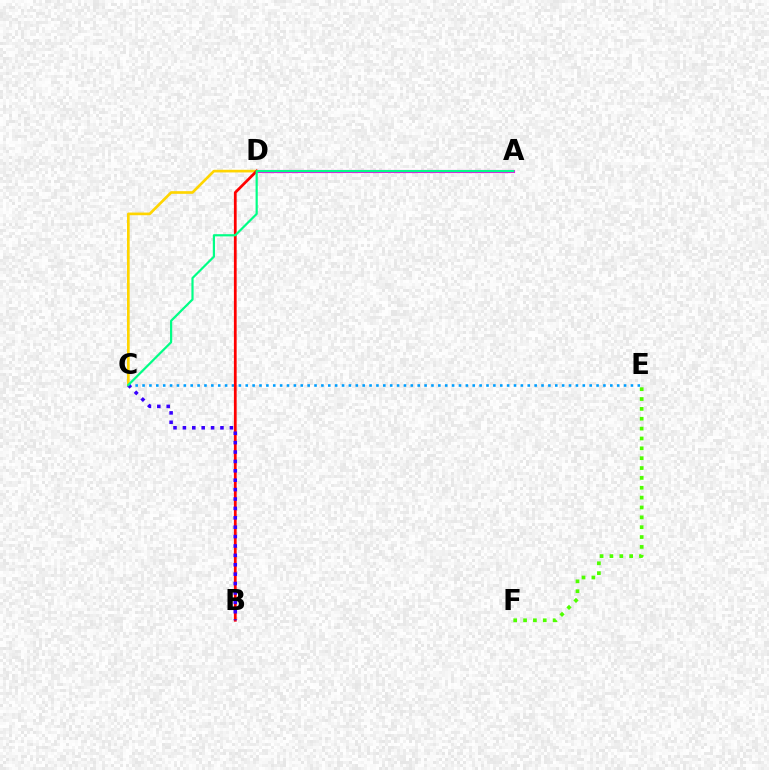{('A', 'D'): [{'color': '#ff00ed', 'line_style': 'solid', 'thickness': 2.26}], ('C', 'E'): [{'color': '#009eff', 'line_style': 'dotted', 'thickness': 1.87}], ('C', 'D'): [{'color': '#ffd500', 'line_style': 'solid', 'thickness': 1.92}], ('B', 'D'): [{'color': '#ff0000', 'line_style': 'solid', 'thickness': 1.98}], ('E', 'F'): [{'color': '#4fff00', 'line_style': 'dotted', 'thickness': 2.68}], ('B', 'C'): [{'color': '#3700ff', 'line_style': 'dotted', 'thickness': 2.55}], ('A', 'C'): [{'color': '#00ff86', 'line_style': 'solid', 'thickness': 1.58}]}